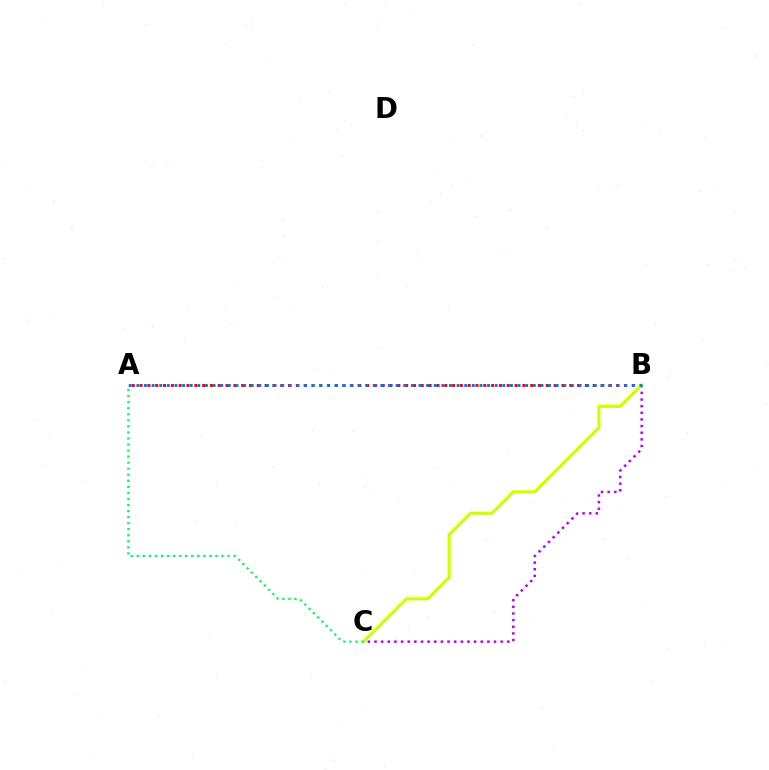{('B', 'C'): [{'color': '#b900ff', 'line_style': 'dotted', 'thickness': 1.8}, {'color': '#d1ff00', 'line_style': 'solid', 'thickness': 2.28}], ('A', 'B'): [{'color': '#ff0000', 'line_style': 'dotted', 'thickness': 2.12}, {'color': '#0074ff', 'line_style': 'dotted', 'thickness': 2.07}], ('A', 'C'): [{'color': '#00ff5c', 'line_style': 'dotted', 'thickness': 1.64}]}